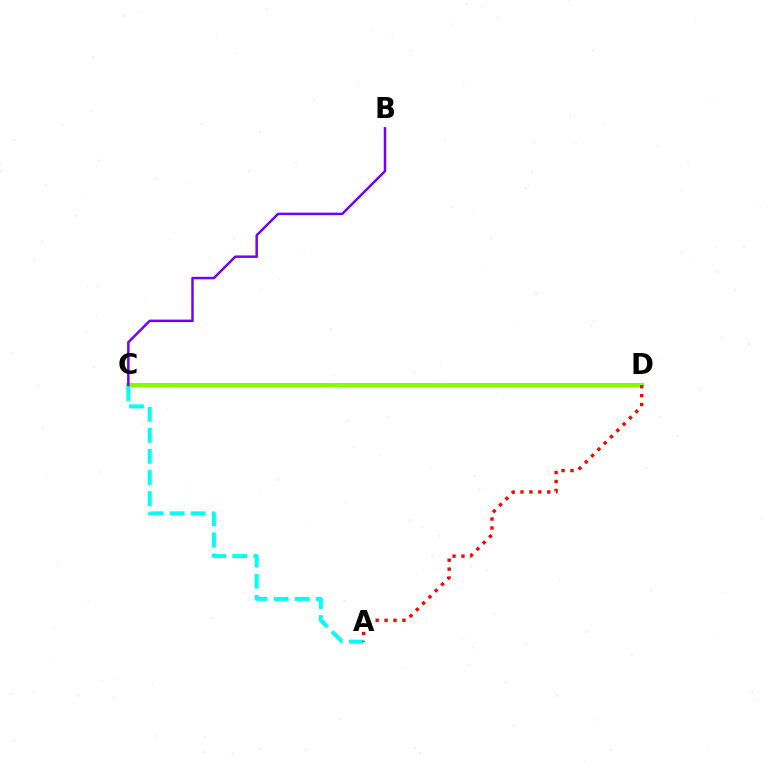{('C', 'D'): [{'color': '#84ff00', 'line_style': 'solid', 'thickness': 2.95}], ('A', 'C'): [{'color': '#00fff6', 'line_style': 'dashed', 'thickness': 2.86}], ('B', 'C'): [{'color': '#7200ff', 'line_style': 'solid', 'thickness': 1.78}], ('A', 'D'): [{'color': '#ff0000', 'line_style': 'dotted', 'thickness': 2.42}]}